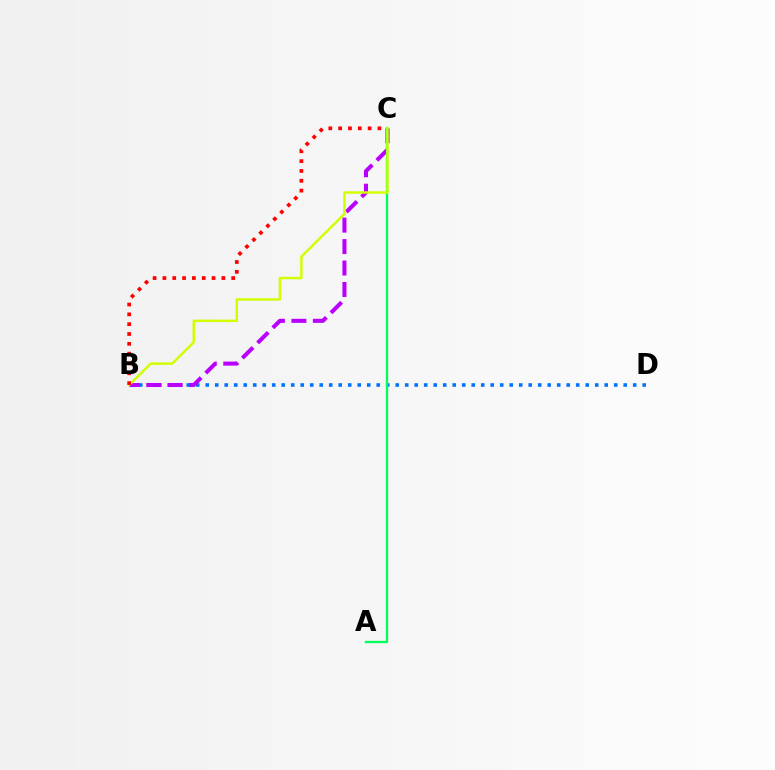{('B', 'D'): [{'color': '#0074ff', 'line_style': 'dotted', 'thickness': 2.58}], ('B', 'C'): [{'color': '#b900ff', 'line_style': 'dashed', 'thickness': 2.91}, {'color': '#d1ff00', 'line_style': 'solid', 'thickness': 1.76}, {'color': '#ff0000', 'line_style': 'dotted', 'thickness': 2.67}], ('A', 'C'): [{'color': '#00ff5c', 'line_style': 'solid', 'thickness': 1.66}]}